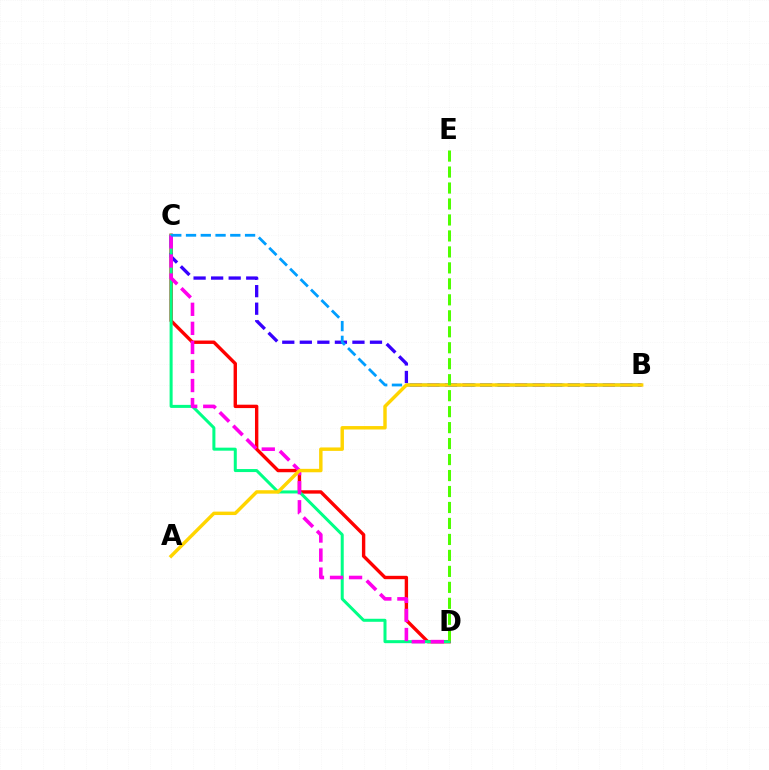{('C', 'D'): [{'color': '#ff0000', 'line_style': 'solid', 'thickness': 2.44}, {'color': '#00ff86', 'line_style': 'solid', 'thickness': 2.17}, {'color': '#ff00ed', 'line_style': 'dashed', 'thickness': 2.59}], ('B', 'C'): [{'color': '#3700ff', 'line_style': 'dashed', 'thickness': 2.38}, {'color': '#009eff', 'line_style': 'dashed', 'thickness': 2.01}], ('A', 'B'): [{'color': '#ffd500', 'line_style': 'solid', 'thickness': 2.47}], ('D', 'E'): [{'color': '#4fff00', 'line_style': 'dashed', 'thickness': 2.17}]}